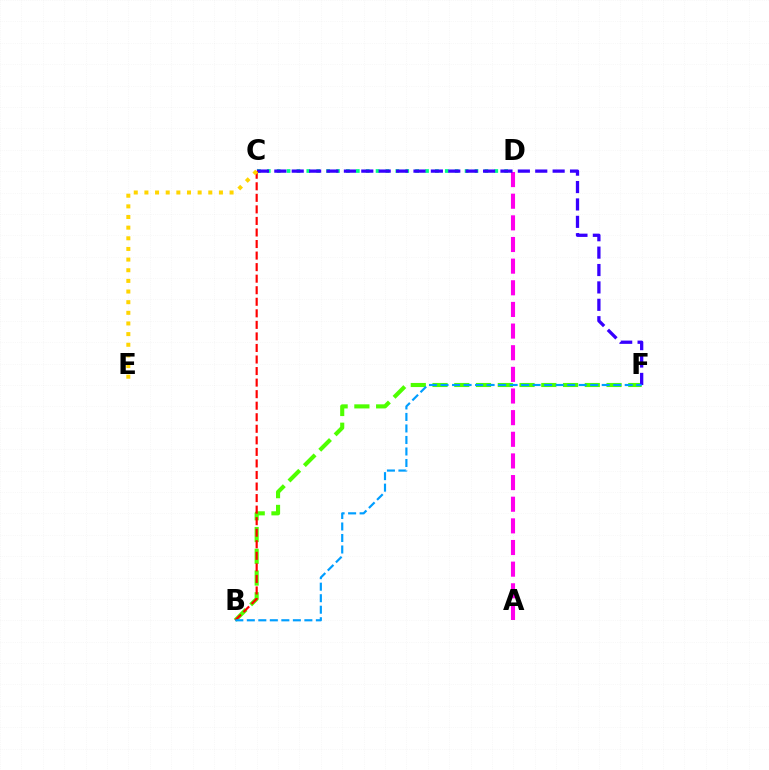{('C', 'D'): [{'color': '#00ff86', 'line_style': 'dotted', 'thickness': 2.69}], ('B', 'F'): [{'color': '#4fff00', 'line_style': 'dashed', 'thickness': 2.96}, {'color': '#009eff', 'line_style': 'dashed', 'thickness': 1.56}], ('A', 'D'): [{'color': '#ff00ed', 'line_style': 'dashed', 'thickness': 2.94}], ('C', 'F'): [{'color': '#3700ff', 'line_style': 'dashed', 'thickness': 2.36}], ('B', 'C'): [{'color': '#ff0000', 'line_style': 'dashed', 'thickness': 1.57}], ('C', 'E'): [{'color': '#ffd500', 'line_style': 'dotted', 'thickness': 2.89}]}